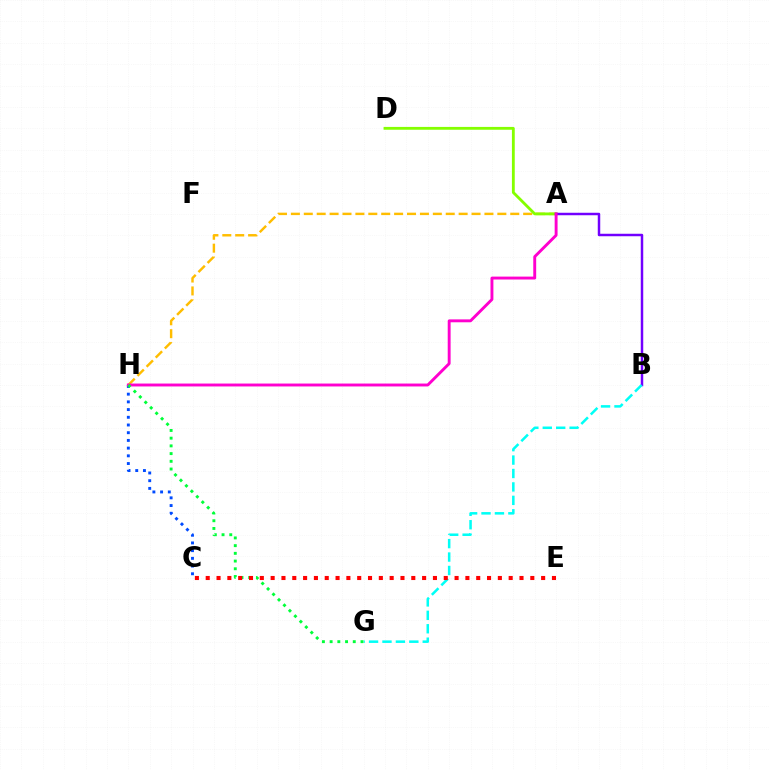{('A', 'H'): [{'color': '#ffbd00', 'line_style': 'dashed', 'thickness': 1.75}, {'color': '#ff00cf', 'line_style': 'solid', 'thickness': 2.09}], ('A', 'D'): [{'color': '#84ff00', 'line_style': 'solid', 'thickness': 2.04}], ('C', 'H'): [{'color': '#004bff', 'line_style': 'dotted', 'thickness': 2.09}], ('A', 'B'): [{'color': '#7200ff', 'line_style': 'solid', 'thickness': 1.78}], ('B', 'G'): [{'color': '#00fff6', 'line_style': 'dashed', 'thickness': 1.82}], ('G', 'H'): [{'color': '#00ff39', 'line_style': 'dotted', 'thickness': 2.1}], ('C', 'E'): [{'color': '#ff0000', 'line_style': 'dotted', 'thickness': 2.94}]}